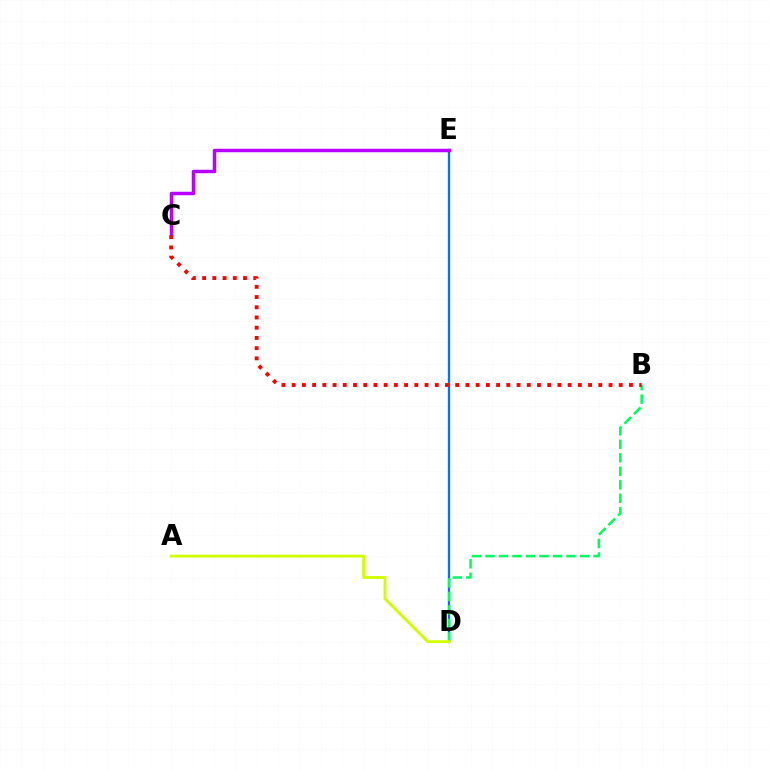{('D', 'E'): [{'color': '#0074ff', 'line_style': 'solid', 'thickness': 1.66}], ('B', 'D'): [{'color': '#00ff5c', 'line_style': 'dashed', 'thickness': 1.84}], ('A', 'D'): [{'color': '#d1ff00', 'line_style': 'solid', 'thickness': 2.06}], ('C', 'E'): [{'color': '#b900ff', 'line_style': 'solid', 'thickness': 2.51}], ('B', 'C'): [{'color': '#ff0000', 'line_style': 'dotted', 'thickness': 2.78}]}